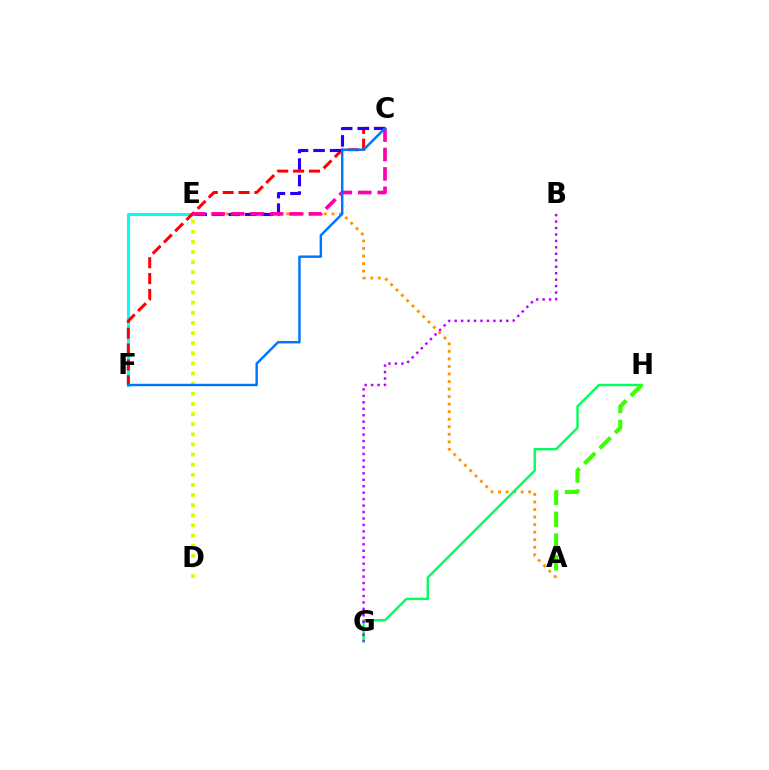{('A', 'E'): [{'color': '#ff9400', 'line_style': 'dotted', 'thickness': 2.05}], ('E', 'F'): [{'color': '#00fff6', 'line_style': 'solid', 'thickness': 2.23}], ('D', 'E'): [{'color': '#d1ff00', 'line_style': 'dotted', 'thickness': 2.75}], ('C', 'F'): [{'color': '#ff0000', 'line_style': 'dashed', 'thickness': 2.16}, {'color': '#0074ff', 'line_style': 'solid', 'thickness': 1.75}], ('C', 'E'): [{'color': '#2500ff', 'line_style': 'dashed', 'thickness': 2.25}, {'color': '#ff00ac', 'line_style': 'dashed', 'thickness': 2.64}], ('G', 'H'): [{'color': '#00ff5c', 'line_style': 'solid', 'thickness': 1.71}], ('A', 'H'): [{'color': '#3dff00', 'line_style': 'dashed', 'thickness': 2.96}], ('B', 'G'): [{'color': '#b900ff', 'line_style': 'dotted', 'thickness': 1.75}]}